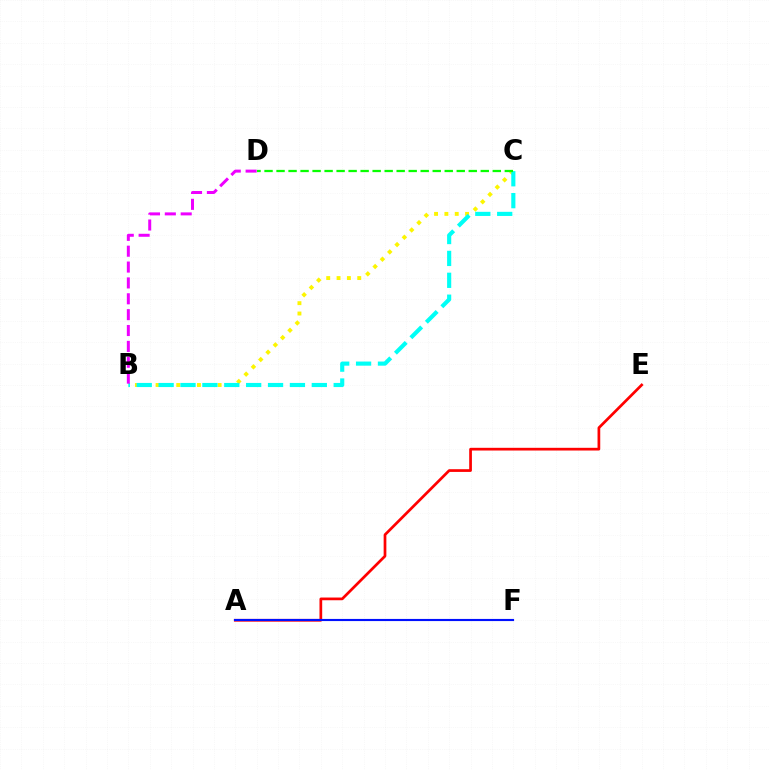{('A', 'E'): [{'color': '#ff0000', 'line_style': 'solid', 'thickness': 1.95}], ('B', 'C'): [{'color': '#fcf500', 'line_style': 'dotted', 'thickness': 2.81}, {'color': '#00fff6', 'line_style': 'dashed', 'thickness': 2.97}], ('C', 'D'): [{'color': '#08ff00', 'line_style': 'dashed', 'thickness': 1.63}], ('A', 'F'): [{'color': '#0010ff', 'line_style': 'solid', 'thickness': 1.54}], ('B', 'D'): [{'color': '#ee00ff', 'line_style': 'dashed', 'thickness': 2.16}]}